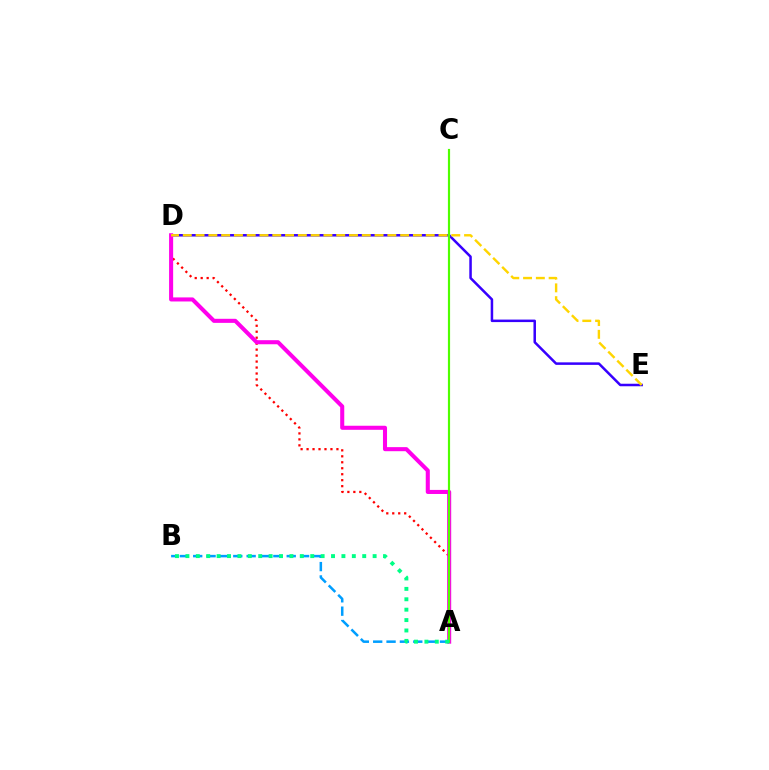{('A', 'D'): [{'color': '#ff0000', 'line_style': 'dotted', 'thickness': 1.62}, {'color': '#ff00ed', 'line_style': 'solid', 'thickness': 2.92}], ('D', 'E'): [{'color': '#3700ff', 'line_style': 'solid', 'thickness': 1.81}, {'color': '#ffd500', 'line_style': 'dashed', 'thickness': 1.74}], ('A', 'C'): [{'color': '#4fff00', 'line_style': 'solid', 'thickness': 1.57}], ('A', 'B'): [{'color': '#009eff', 'line_style': 'dashed', 'thickness': 1.82}, {'color': '#00ff86', 'line_style': 'dotted', 'thickness': 2.83}]}